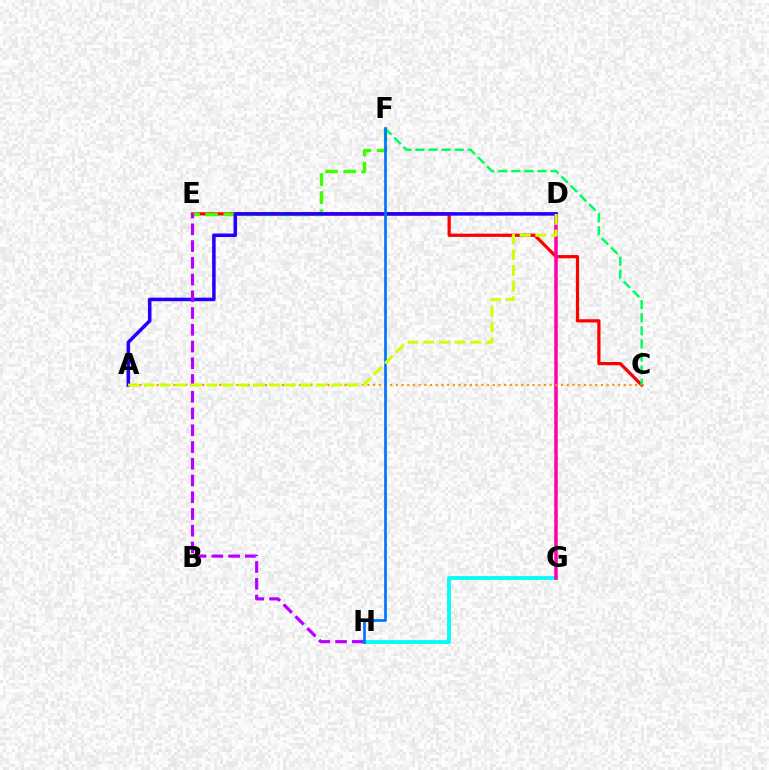{('G', 'H'): [{'color': '#00fff6', 'line_style': 'solid', 'thickness': 2.76}], ('C', 'E'): [{'color': '#ff0000', 'line_style': 'solid', 'thickness': 2.33}], ('D', 'G'): [{'color': '#ff00ac', 'line_style': 'solid', 'thickness': 2.53}], ('E', 'F'): [{'color': '#3dff00', 'line_style': 'dashed', 'thickness': 2.46}], ('A', 'D'): [{'color': '#2500ff', 'line_style': 'solid', 'thickness': 2.54}, {'color': '#d1ff00', 'line_style': 'dashed', 'thickness': 2.12}], ('C', 'F'): [{'color': '#00ff5c', 'line_style': 'dashed', 'thickness': 1.78}], ('A', 'C'): [{'color': '#ff9400', 'line_style': 'dotted', 'thickness': 1.55}], ('E', 'H'): [{'color': '#b900ff', 'line_style': 'dashed', 'thickness': 2.27}], ('F', 'H'): [{'color': '#0074ff', 'line_style': 'solid', 'thickness': 1.93}]}